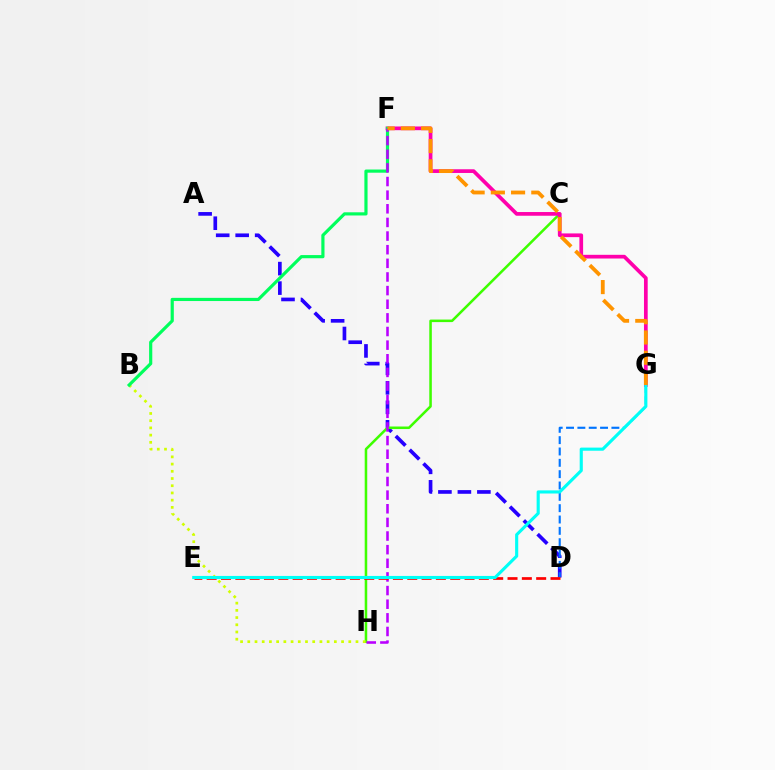{('A', 'D'): [{'color': '#2500ff', 'line_style': 'dashed', 'thickness': 2.65}], ('C', 'H'): [{'color': '#3dff00', 'line_style': 'solid', 'thickness': 1.83}], ('F', 'G'): [{'color': '#ff00ac', 'line_style': 'solid', 'thickness': 2.67}, {'color': '#ff9400', 'line_style': 'dashed', 'thickness': 2.75}], ('B', 'H'): [{'color': '#d1ff00', 'line_style': 'dotted', 'thickness': 1.96}], ('B', 'F'): [{'color': '#00ff5c', 'line_style': 'solid', 'thickness': 2.29}], ('D', 'G'): [{'color': '#0074ff', 'line_style': 'dashed', 'thickness': 1.54}], ('F', 'H'): [{'color': '#b900ff', 'line_style': 'dashed', 'thickness': 1.85}], ('D', 'E'): [{'color': '#ff0000', 'line_style': 'dashed', 'thickness': 1.95}], ('E', 'G'): [{'color': '#00fff6', 'line_style': 'solid', 'thickness': 2.25}]}